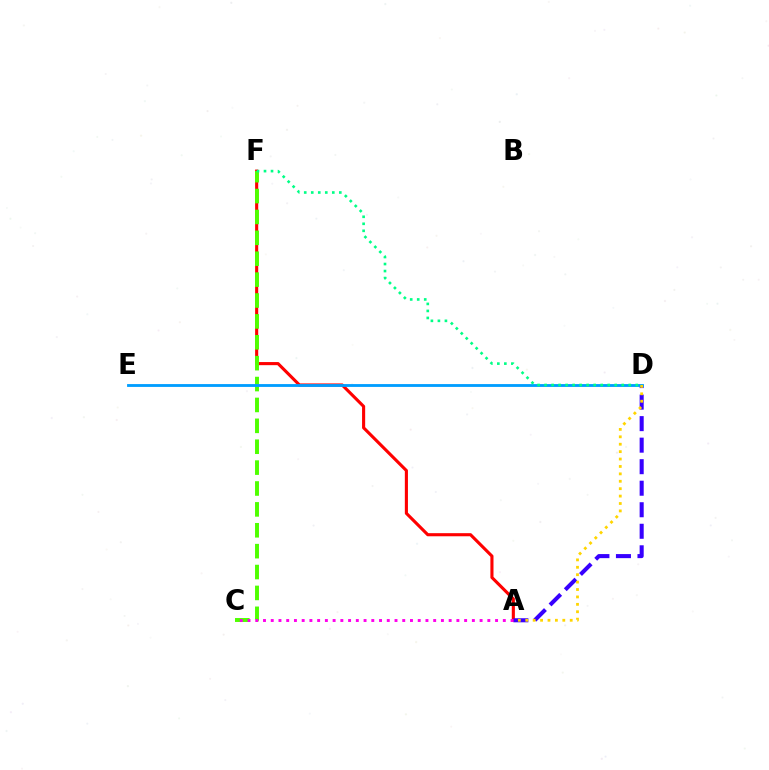{('A', 'F'): [{'color': '#ff0000', 'line_style': 'solid', 'thickness': 2.24}], ('A', 'D'): [{'color': '#3700ff', 'line_style': 'dashed', 'thickness': 2.92}, {'color': '#ffd500', 'line_style': 'dotted', 'thickness': 2.01}], ('C', 'F'): [{'color': '#4fff00', 'line_style': 'dashed', 'thickness': 2.84}], ('D', 'E'): [{'color': '#009eff', 'line_style': 'solid', 'thickness': 2.04}], ('D', 'F'): [{'color': '#00ff86', 'line_style': 'dotted', 'thickness': 1.91}], ('A', 'C'): [{'color': '#ff00ed', 'line_style': 'dotted', 'thickness': 2.1}]}